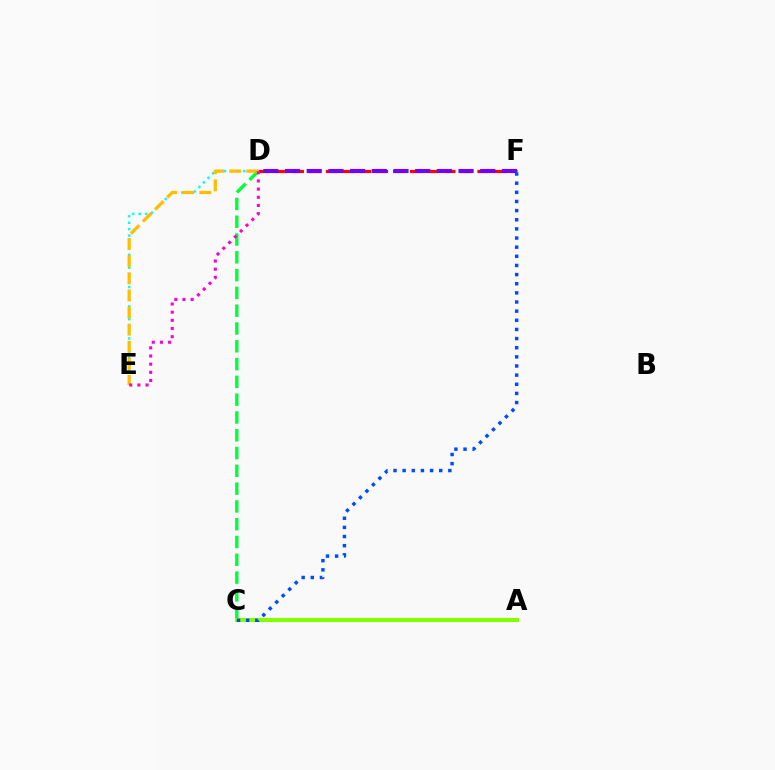{('D', 'F'): [{'color': '#ff0000', 'line_style': 'dashed', 'thickness': 2.29}, {'color': '#7200ff', 'line_style': 'dashed', 'thickness': 2.95}], ('C', 'D'): [{'color': '#00ff39', 'line_style': 'dashed', 'thickness': 2.42}], ('D', 'E'): [{'color': '#00fff6', 'line_style': 'dotted', 'thickness': 1.75}, {'color': '#ffbd00', 'line_style': 'dashed', 'thickness': 2.32}, {'color': '#ff00cf', 'line_style': 'dotted', 'thickness': 2.22}], ('A', 'C'): [{'color': '#84ff00', 'line_style': 'solid', 'thickness': 2.94}], ('C', 'F'): [{'color': '#004bff', 'line_style': 'dotted', 'thickness': 2.48}]}